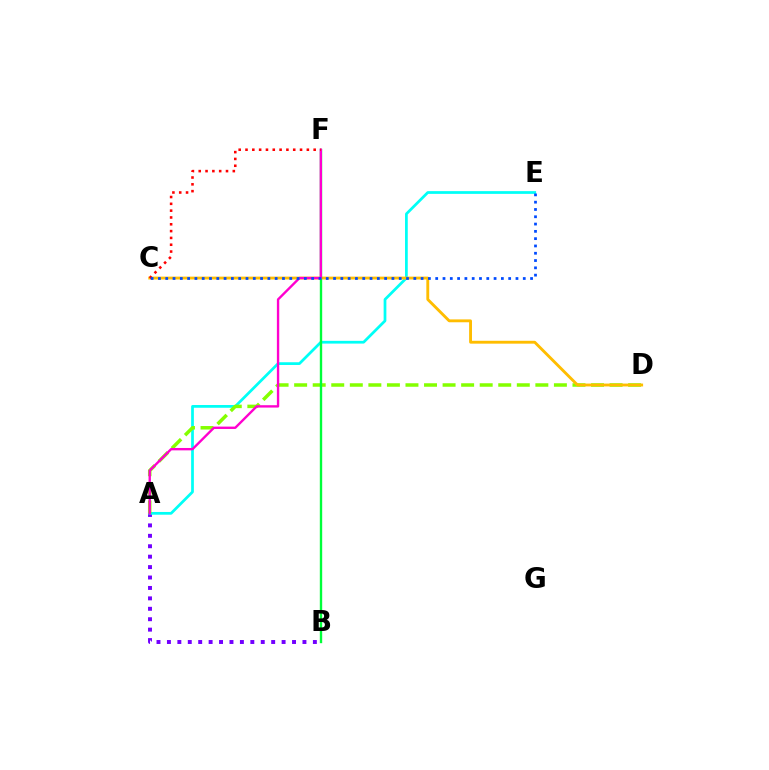{('A', 'B'): [{'color': '#7200ff', 'line_style': 'dotted', 'thickness': 2.83}], ('A', 'E'): [{'color': '#00fff6', 'line_style': 'solid', 'thickness': 1.97}], ('A', 'D'): [{'color': '#84ff00', 'line_style': 'dashed', 'thickness': 2.52}], ('C', 'D'): [{'color': '#ffbd00', 'line_style': 'solid', 'thickness': 2.06}], ('B', 'F'): [{'color': '#00ff39', 'line_style': 'solid', 'thickness': 1.71}], ('A', 'F'): [{'color': '#ff00cf', 'line_style': 'solid', 'thickness': 1.71}], ('C', 'F'): [{'color': '#ff0000', 'line_style': 'dotted', 'thickness': 1.85}], ('C', 'E'): [{'color': '#004bff', 'line_style': 'dotted', 'thickness': 1.98}]}